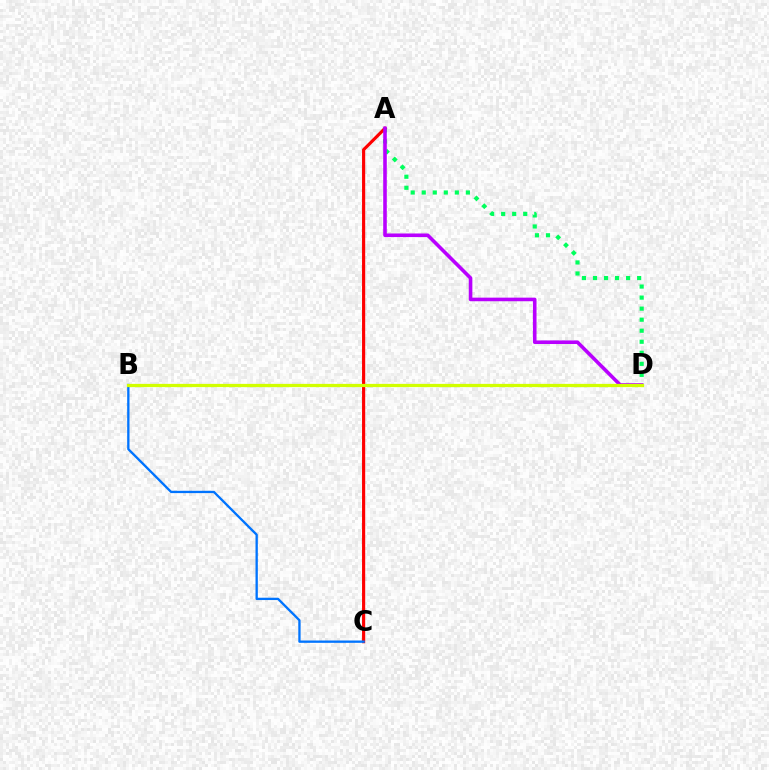{('A', 'D'): [{'color': '#00ff5c', 'line_style': 'dotted', 'thickness': 3.0}, {'color': '#b900ff', 'line_style': 'solid', 'thickness': 2.59}], ('A', 'C'): [{'color': '#ff0000', 'line_style': 'solid', 'thickness': 2.27}], ('B', 'C'): [{'color': '#0074ff', 'line_style': 'solid', 'thickness': 1.67}], ('B', 'D'): [{'color': '#d1ff00', 'line_style': 'solid', 'thickness': 2.34}]}